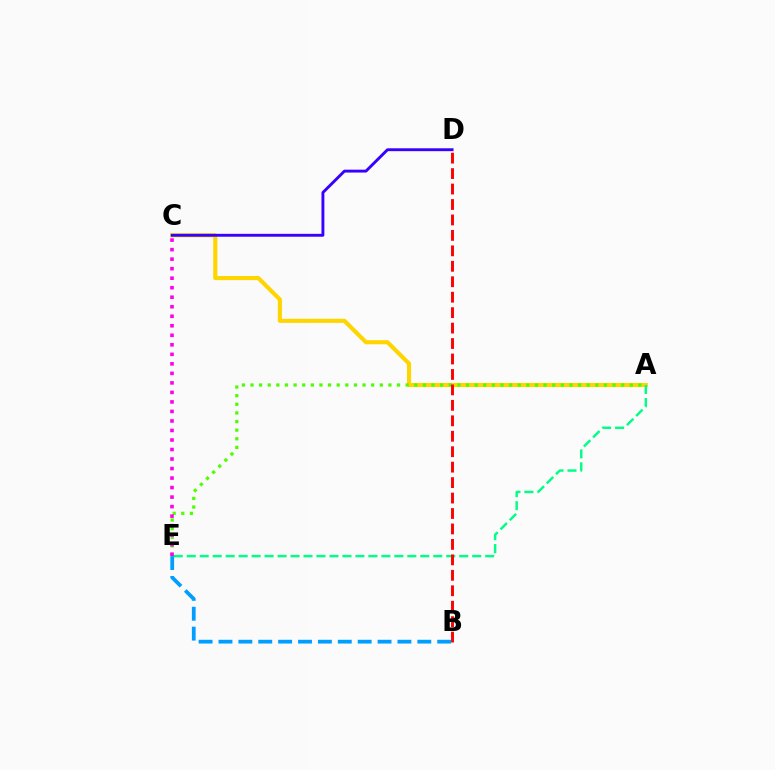{('A', 'C'): [{'color': '#ffd500', 'line_style': 'solid', 'thickness': 2.97}], ('A', 'E'): [{'color': '#00ff86', 'line_style': 'dashed', 'thickness': 1.76}, {'color': '#4fff00', 'line_style': 'dotted', 'thickness': 2.34}], ('B', 'D'): [{'color': '#ff0000', 'line_style': 'dashed', 'thickness': 2.1}], ('C', 'E'): [{'color': '#ff00ed', 'line_style': 'dotted', 'thickness': 2.59}], ('C', 'D'): [{'color': '#3700ff', 'line_style': 'solid', 'thickness': 2.08}], ('B', 'E'): [{'color': '#009eff', 'line_style': 'dashed', 'thickness': 2.7}]}